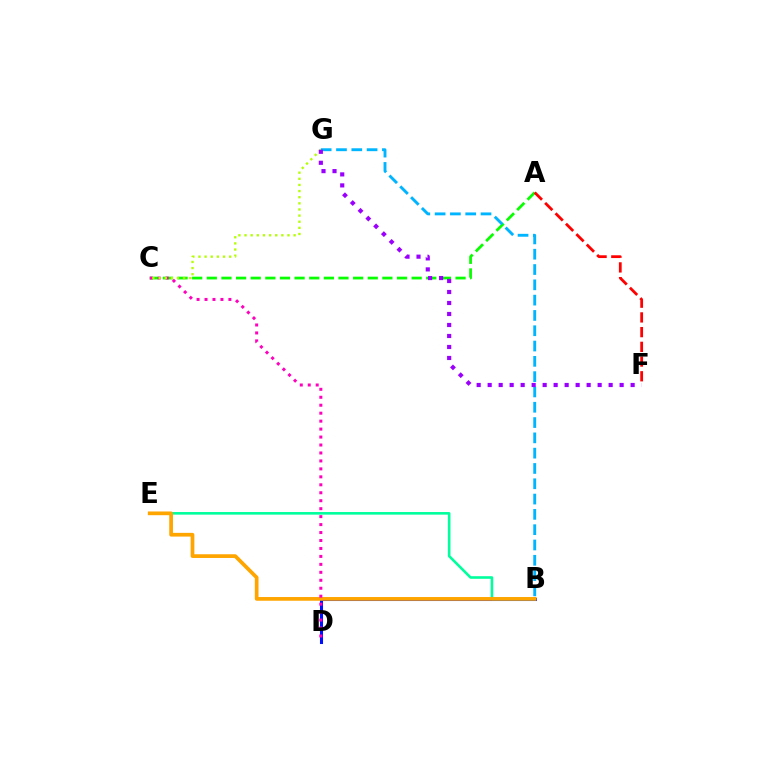{('A', 'C'): [{'color': '#08ff00', 'line_style': 'dashed', 'thickness': 1.99}], ('B', 'D'): [{'color': '#0010ff', 'line_style': 'solid', 'thickness': 2.2}], ('B', 'E'): [{'color': '#00ff9d', 'line_style': 'solid', 'thickness': 1.87}, {'color': '#ffa500', 'line_style': 'solid', 'thickness': 2.68}], ('C', 'D'): [{'color': '#ff00bd', 'line_style': 'dotted', 'thickness': 2.16}], ('B', 'G'): [{'color': '#00b5ff', 'line_style': 'dashed', 'thickness': 2.08}], ('C', 'G'): [{'color': '#b3ff00', 'line_style': 'dotted', 'thickness': 1.67}], ('F', 'G'): [{'color': '#9b00ff', 'line_style': 'dotted', 'thickness': 2.99}], ('A', 'F'): [{'color': '#ff0000', 'line_style': 'dashed', 'thickness': 2.0}]}